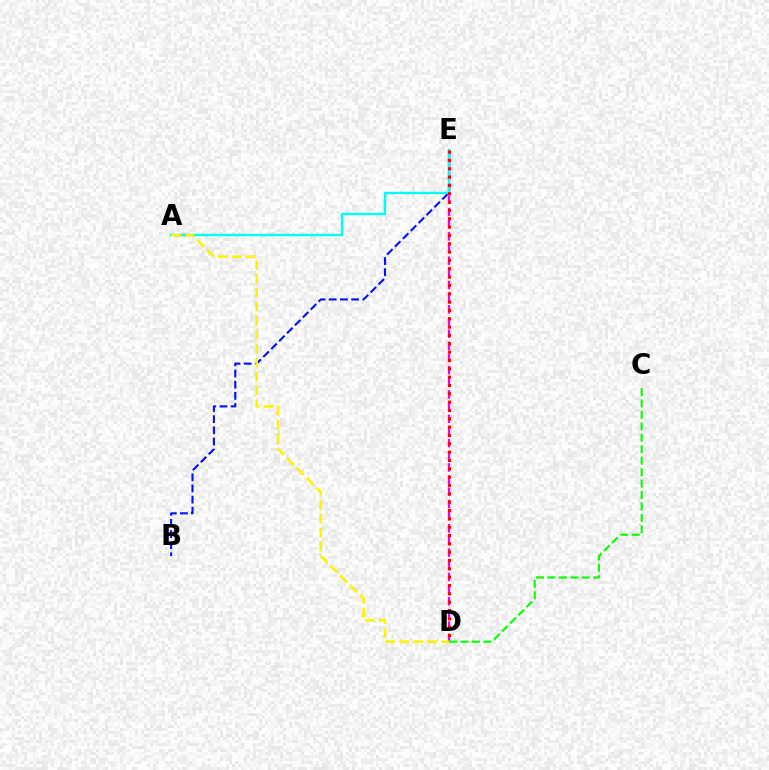{('D', 'E'): [{'color': '#ee00ff', 'line_style': 'dashed', 'thickness': 1.65}, {'color': '#ff0000', 'line_style': 'dotted', 'thickness': 2.26}], ('B', 'E'): [{'color': '#0010ff', 'line_style': 'dashed', 'thickness': 1.52}], ('A', 'E'): [{'color': '#00fff6', 'line_style': 'solid', 'thickness': 1.72}], ('A', 'D'): [{'color': '#fcf500', 'line_style': 'dashed', 'thickness': 1.9}], ('C', 'D'): [{'color': '#08ff00', 'line_style': 'dashed', 'thickness': 1.55}]}